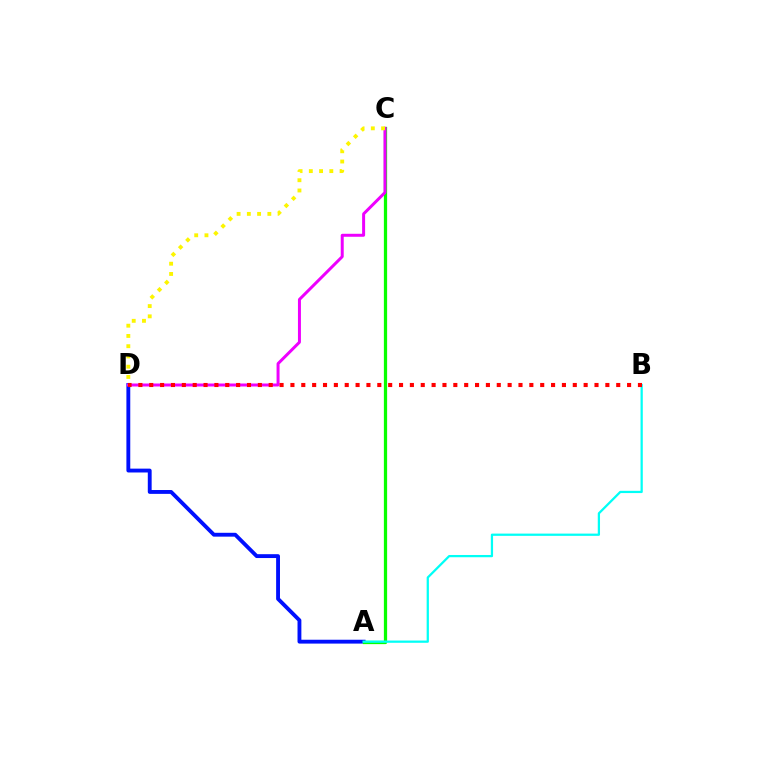{('A', 'D'): [{'color': '#0010ff', 'line_style': 'solid', 'thickness': 2.78}], ('A', 'C'): [{'color': '#08ff00', 'line_style': 'solid', 'thickness': 2.34}], ('A', 'B'): [{'color': '#00fff6', 'line_style': 'solid', 'thickness': 1.62}], ('C', 'D'): [{'color': '#ee00ff', 'line_style': 'solid', 'thickness': 2.15}, {'color': '#fcf500', 'line_style': 'dotted', 'thickness': 2.78}], ('B', 'D'): [{'color': '#ff0000', 'line_style': 'dotted', 'thickness': 2.95}]}